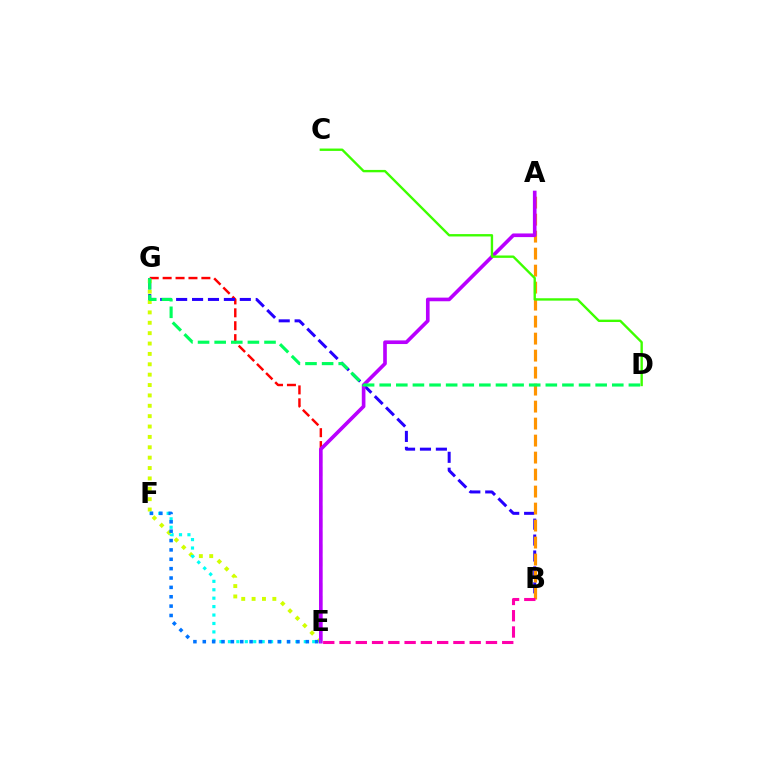{('E', 'G'): [{'color': '#ff0000', 'line_style': 'dashed', 'thickness': 1.75}, {'color': '#d1ff00', 'line_style': 'dotted', 'thickness': 2.82}], ('B', 'G'): [{'color': '#2500ff', 'line_style': 'dashed', 'thickness': 2.16}], ('A', 'B'): [{'color': '#ff9400', 'line_style': 'dashed', 'thickness': 2.31}], ('A', 'E'): [{'color': '#b900ff', 'line_style': 'solid', 'thickness': 2.62}], ('E', 'F'): [{'color': '#00fff6', 'line_style': 'dotted', 'thickness': 2.29}, {'color': '#0074ff', 'line_style': 'dotted', 'thickness': 2.54}], ('C', 'D'): [{'color': '#3dff00', 'line_style': 'solid', 'thickness': 1.71}], ('D', 'G'): [{'color': '#00ff5c', 'line_style': 'dashed', 'thickness': 2.26}], ('B', 'E'): [{'color': '#ff00ac', 'line_style': 'dashed', 'thickness': 2.21}]}